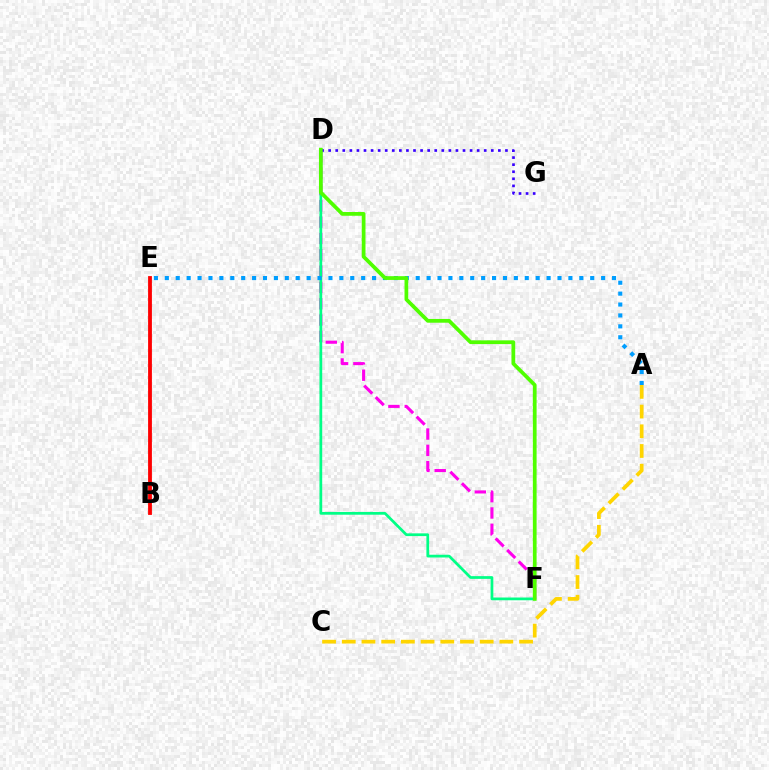{('D', 'F'): [{'color': '#ff00ed', 'line_style': 'dashed', 'thickness': 2.22}, {'color': '#00ff86', 'line_style': 'solid', 'thickness': 1.98}, {'color': '#4fff00', 'line_style': 'solid', 'thickness': 2.7}], ('D', 'G'): [{'color': '#3700ff', 'line_style': 'dotted', 'thickness': 1.92}], ('B', 'E'): [{'color': '#ff0000', 'line_style': 'solid', 'thickness': 2.74}], ('A', 'C'): [{'color': '#ffd500', 'line_style': 'dashed', 'thickness': 2.68}], ('A', 'E'): [{'color': '#009eff', 'line_style': 'dotted', 'thickness': 2.96}]}